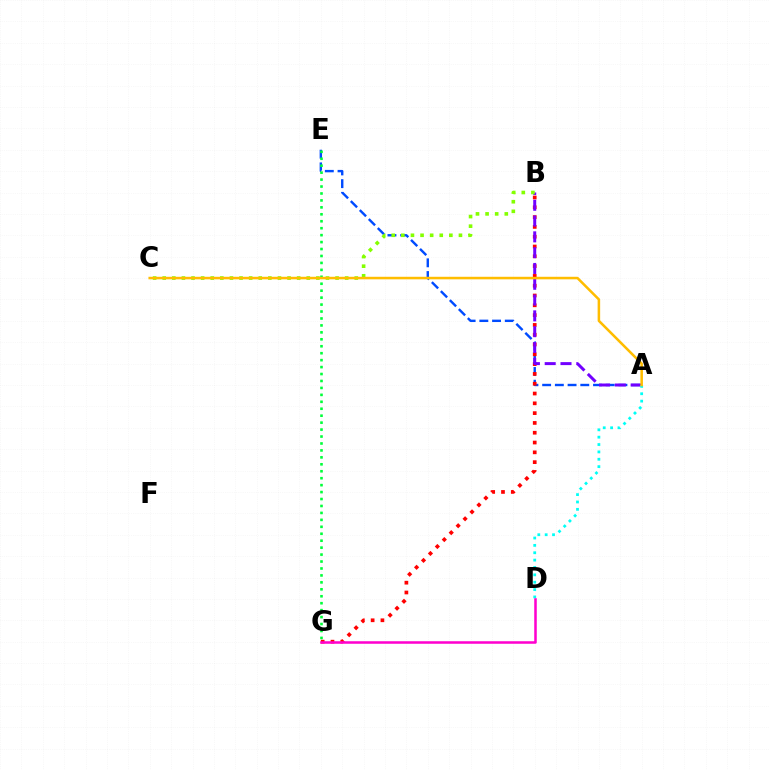{('A', 'E'): [{'color': '#004bff', 'line_style': 'dashed', 'thickness': 1.73}], ('E', 'G'): [{'color': '#00ff39', 'line_style': 'dotted', 'thickness': 1.89}], ('B', 'G'): [{'color': '#ff0000', 'line_style': 'dotted', 'thickness': 2.66}], ('A', 'B'): [{'color': '#7200ff', 'line_style': 'dashed', 'thickness': 2.15}], ('B', 'C'): [{'color': '#84ff00', 'line_style': 'dotted', 'thickness': 2.61}], ('A', 'D'): [{'color': '#00fff6', 'line_style': 'dotted', 'thickness': 2.0}], ('D', 'G'): [{'color': '#ff00cf', 'line_style': 'solid', 'thickness': 1.82}], ('A', 'C'): [{'color': '#ffbd00', 'line_style': 'solid', 'thickness': 1.83}]}